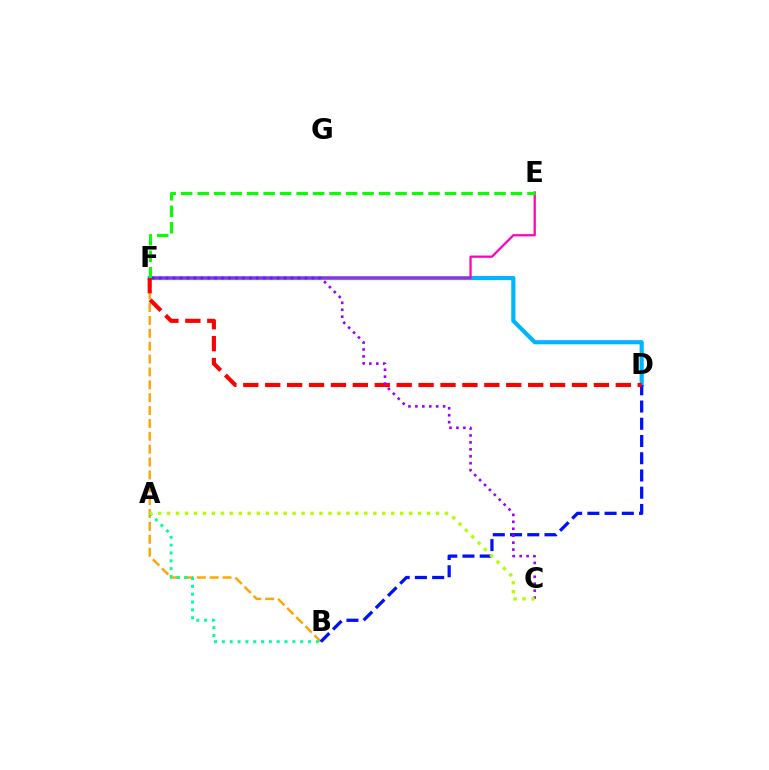{('B', 'F'): [{'color': '#ffa500', 'line_style': 'dashed', 'thickness': 1.75}], ('D', 'F'): [{'color': '#00b5ff', 'line_style': 'solid', 'thickness': 2.99}, {'color': '#ff0000', 'line_style': 'dashed', 'thickness': 2.98}], ('E', 'F'): [{'color': '#ff00bd', 'line_style': 'solid', 'thickness': 1.62}, {'color': '#08ff00', 'line_style': 'dashed', 'thickness': 2.24}], ('B', 'D'): [{'color': '#0010ff', 'line_style': 'dashed', 'thickness': 2.34}], ('A', 'B'): [{'color': '#00ff9d', 'line_style': 'dotted', 'thickness': 2.13}], ('C', 'F'): [{'color': '#9b00ff', 'line_style': 'dotted', 'thickness': 1.89}], ('A', 'C'): [{'color': '#b3ff00', 'line_style': 'dotted', 'thickness': 2.44}]}